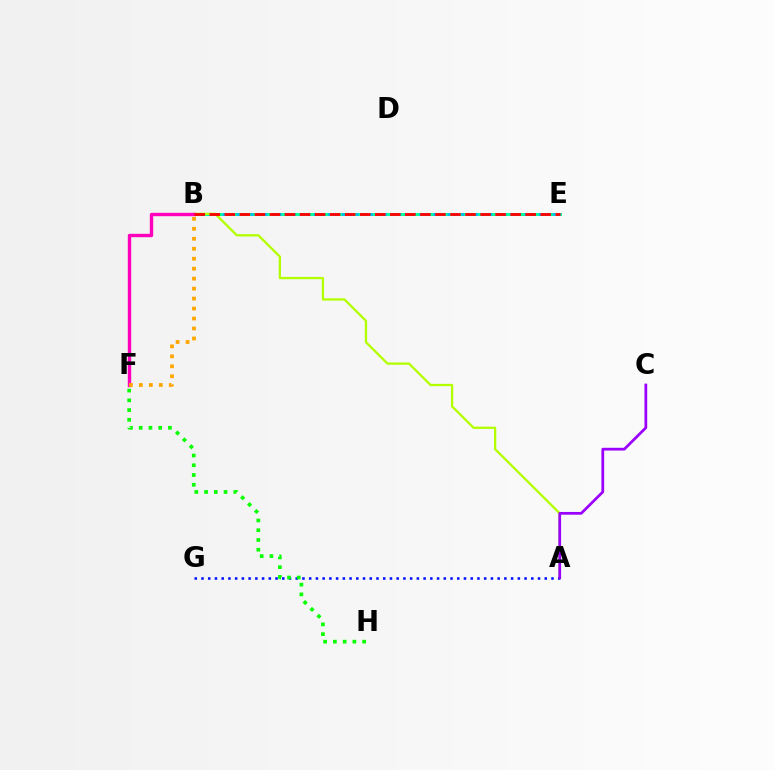{('B', 'E'): [{'color': '#00ff9d', 'line_style': 'solid', 'thickness': 2.16}, {'color': '#00b5ff', 'line_style': 'dotted', 'thickness': 1.91}, {'color': '#ff0000', 'line_style': 'dashed', 'thickness': 2.04}], ('A', 'B'): [{'color': '#b3ff00', 'line_style': 'solid', 'thickness': 1.66}], ('A', 'G'): [{'color': '#0010ff', 'line_style': 'dotted', 'thickness': 1.83}], ('A', 'C'): [{'color': '#9b00ff', 'line_style': 'solid', 'thickness': 1.97}], ('F', 'H'): [{'color': '#08ff00', 'line_style': 'dotted', 'thickness': 2.65}], ('B', 'F'): [{'color': '#ff00bd', 'line_style': 'solid', 'thickness': 2.43}, {'color': '#ffa500', 'line_style': 'dotted', 'thickness': 2.71}]}